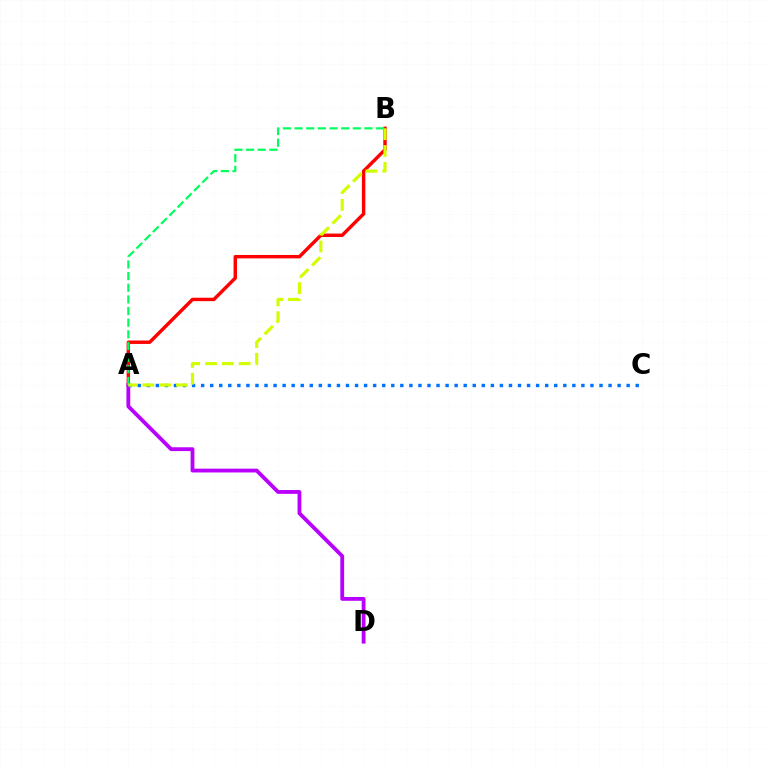{('A', 'B'): [{'color': '#ff0000', 'line_style': 'solid', 'thickness': 2.47}, {'color': '#00ff5c', 'line_style': 'dashed', 'thickness': 1.58}, {'color': '#d1ff00', 'line_style': 'dashed', 'thickness': 2.29}], ('A', 'D'): [{'color': '#b900ff', 'line_style': 'solid', 'thickness': 2.75}], ('A', 'C'): [{'color': '#0074ff', 'line_style': 'dotted', 'thickness': 2.46}]}